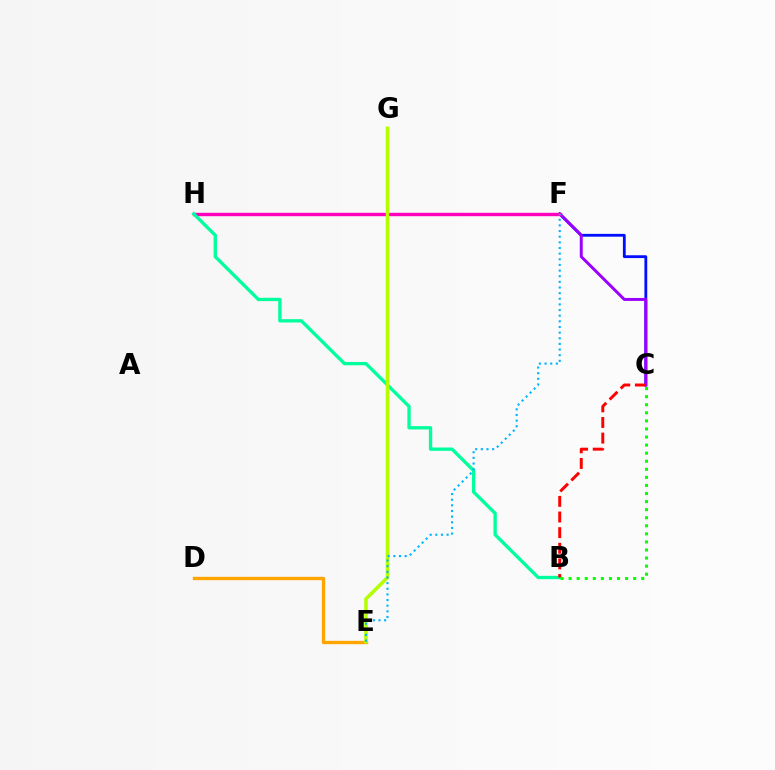{('C', 'F'): [{'color': '#0010ff', 'line_style': 'solid', 'thickness': 2.03}, {'color': '#9b00ff', 'line_style': 'solid', 'thickness': 2.12}], ('D', 'E'): [{'color': '#ffa500', 'line_style': 'solid', 'thickness': 2.42}], ('F', 'H'): [{'color': '#ff00bd', 'line_style': 'solid', 'thickness': 2.44}], ('B', 'H'): [{'color': '#00ff9d', 'line_style': 'solid', 'thickness': 2.4}], ('E', 'G'): [{'color': '#b3ff00', 'line_style': 'solid', 'thickness': 2.54}], ('E', 'F'): [{'color': '#00b5ff', 'line_style': 'dotted', 'thickness': 1.53}], ('B', 'C'): [{'color': '#ff0000', 'line_style': 'dashed', 'thickness': 2.12}, {'color': '#08ff00', 'line_style': 'dotted', 'thickness': 2.19}]}